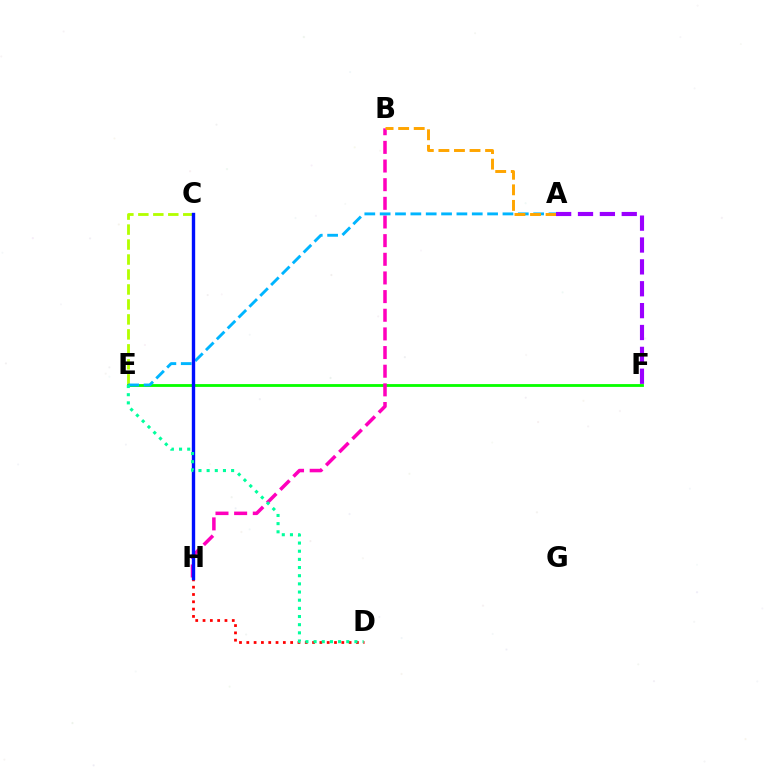{('D', 'H'): [{'color': '#ff0000', 'line_style': 'dotted', 'thickness': 1.99}], ('C', 'E'): [{'color': '#b3ff00', 'line_style': 'dashed', 'thickness': 2.03}], ('E', 'F'): [{'color': '#08ff00', 'line_style': 'solid', 'thickness': 2.03}], ('B', 'H'): [{'color': '#ff00bd', 'line_style': 'dashed', 'thickness': 2.53}], ('A', 'E'): [{'color': '#00b5ff', 'line_style': 'dashed', 'thickness': 2.09}], ('A', 'B'): [{'color': '#ffa500', 'line_style': 'dashed', 'thickness': 2.11}], ('C', 'H'): [{'color': '#0010ff', 'line_style': 'solid', 'thickness': 2.43}], ('D', 'E'): [{'color': '#00ff9d', 'line_style': 'dotted', 'thickness': 2.22}], ('A', 'F'): [{'color': '#9b00ff', 'line_style': 'dashed', 'thickness': 2.97}]}